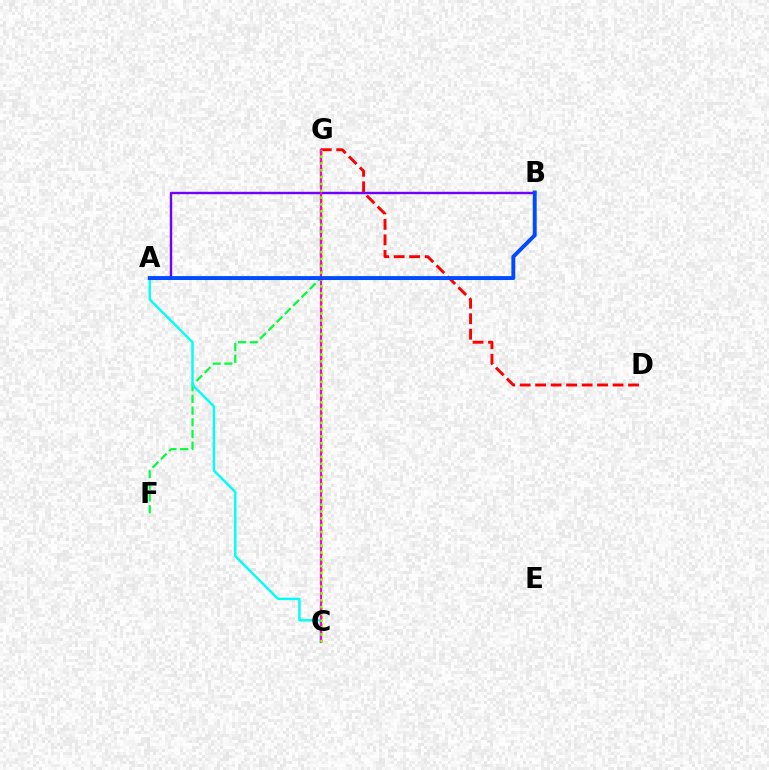{('F', 'G'): [{'color': '#00ff39', 'line_style': 'dashed', 'thickness': 1.59}], ('A', 'C'): [{'color': '#00fff6', 'line_style': 'solid', 'thickness': 1.75}], ('C', 'G'): [{'color': '#ffbd00', 'line_style': 'dotted', 'thickness': 2.14}, {'color': '#ff00cf', 'line_style': 'solid', 'thickness': 1.56}, {'color': '#84ff00', 'line_style': 'dotted', 'thickness': 1.85}], ('D', 'G'): [{'color': '#ff0000', 'line_style': 'dashed', 'thickness': 2.1}], ('A', 'B'): [{'color': '#7200ff', 'line_style': 'solid', 'thickness': 1.73}, {'color': '#004bff', 'line_style': 'solid', 'thickness': 2.83}]}